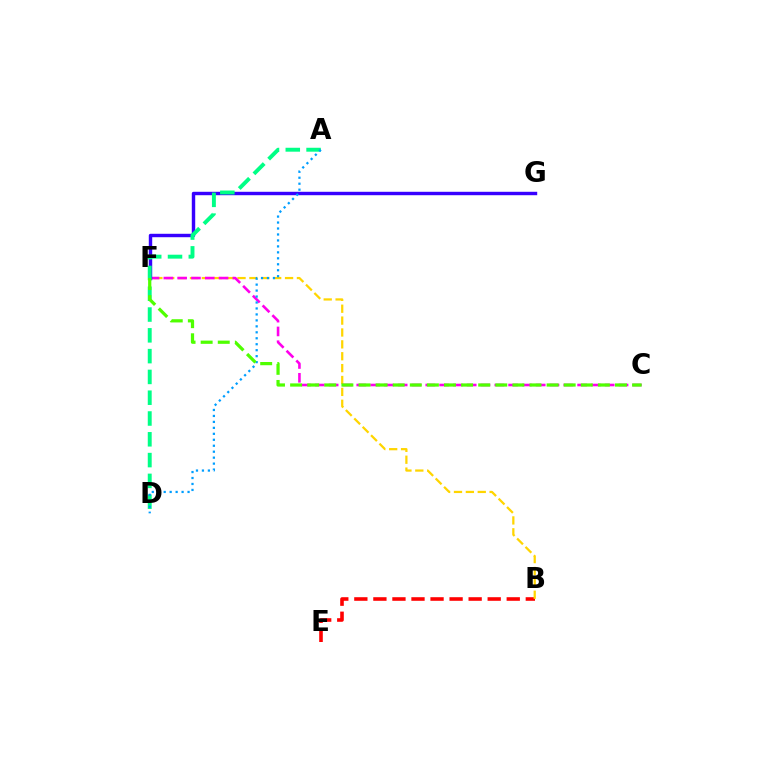{('B', 'E'): [{'color': '#ff0000', 'line_style': 'dashed', 'thickness': 2.59}], ('B', 'F'): [{'color': '#ffd500', 'line_style': 'dashed', 'thickness': 1.61}], ('C', 'F'): [{'color': '#ff00ed', 'line_style': 'dashed', 'thickness': 1.88}, {'color': '#4fff00', 'line_style': 'dashed', 'thickness': 2.32}], ('F', 'G'): [{'color': '#3700ff', 'line_style': 'solid', 'thickness': 2.47}], ('A', 'D'): [{'color': '#00ff86', 'line_style': 'dashed', 'thickness': 2.82}, {'color': '#009eff', 'line_style': 'dotted', 'thickness': 1.62}]}